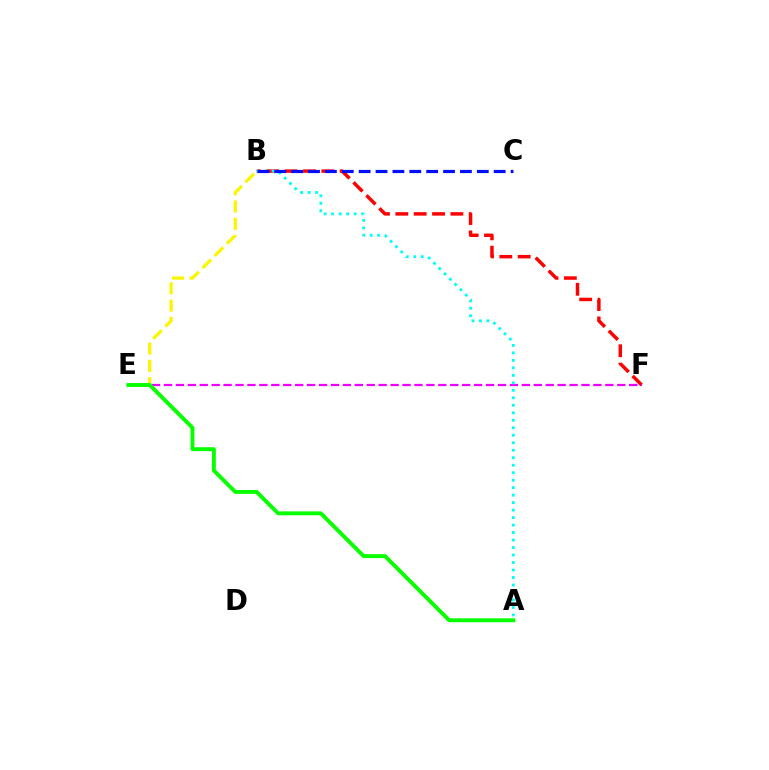{('B', 'F'): [{'color': '#ff0000', 'line_style': 'dashed', 'thickness': 2.49}], ('E', 'F'): [{'color': '#ee00ff', 'line_style': 'dashed', 'thickness': 1.62}], ('A', 'B'): [{'color': '#00fff6', 'line_style': 'dotted', 'thickness': 2.03}], ('B', 'E'): [{'color': '#fcf500', 'line_style': 'dashed', 'thickness': 2.35}], ('A', 'E'): [{'color': '#08ff00', 'line_style': 'solid', 'thickness': 2.81}], ('B', 'C'): [{'color': '#0010ff', 'line_style': 'dashed', 'thickness': 2.29}]}